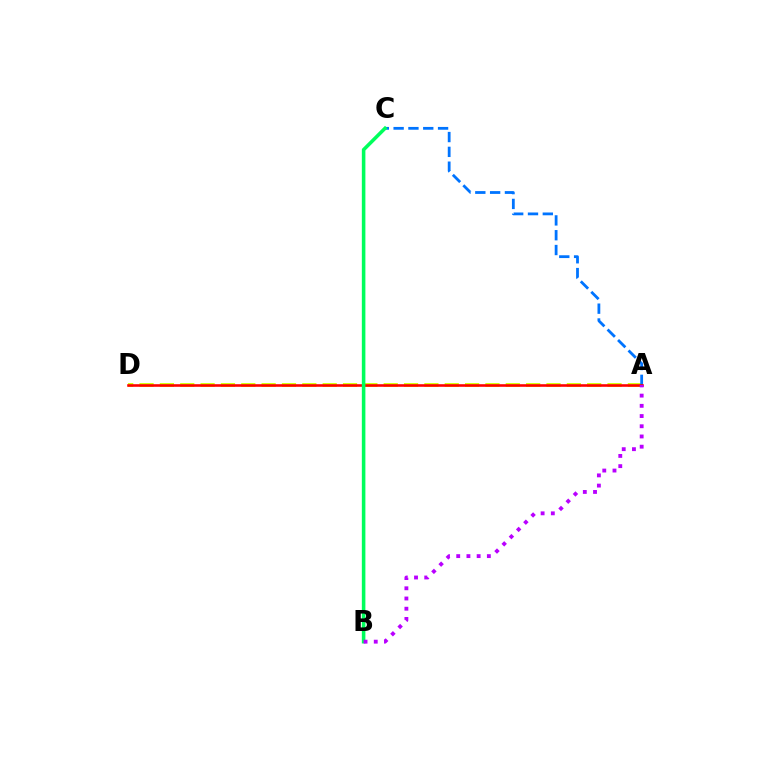{('A', 'D'): [{'color': '#d1ff00', 'line_style': 'dashed', 'thickness': 2.76}, {'color': '#ff0000', 'line_style': 'solid', 'thickness': 1.87}], ('A', 'C'): [{'color': '#0074ff', 'line_style': 'dashed', 'thickness': 2.01}], ('B', 'C'): [{'color': '#00ff5c', 'line_style': 'solid', 'thickness': 2.56}], ('A', 'B'): [{'color': '#b900ff', 'line_style': 'dotted', 'thickness': 2.77}]}